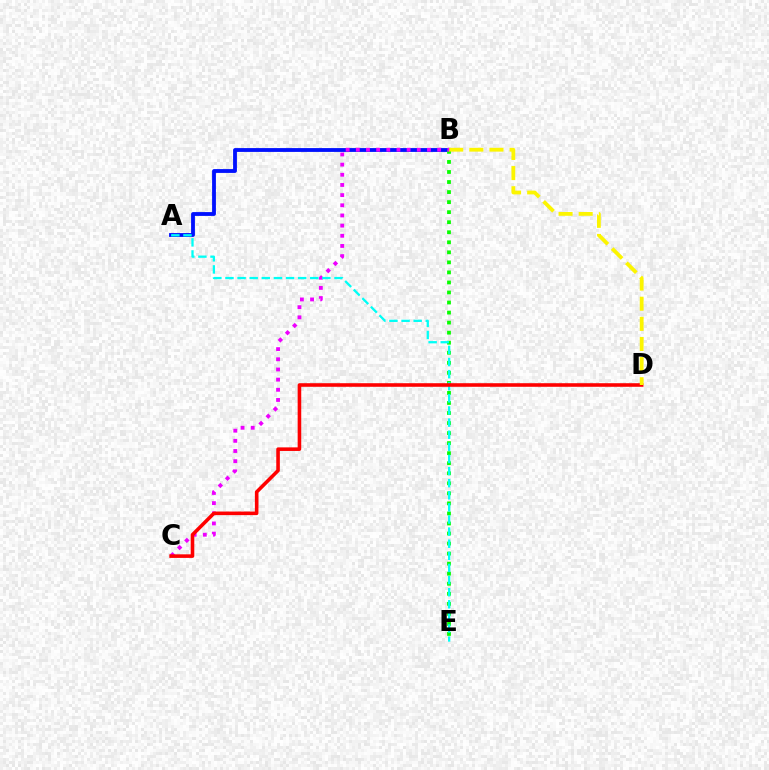{('A', 'B'): [{'color': '#0010ff', 'line_style': 'solid', 'thickness': 2.75}], ('B', 'E'): [{'color': '#08ff00', 'line_style': 'dotted', 'thickness': 2.73}], ('B', 'C'): [{'color': '#ee00ff', 'line_style': 'dotted', 'thickness': 2.76}], ('A', 'E'): [{'color': '#00fff6', 'line_style': 'dashed', 'thickness': 1.65}], ('C', 'D'): [{'color': '#ff0000', 'line_style': 'solid', 'thickness': 2.58}], ('B', 'D'): [{'color': '#fcf500', 'line_style': 'dashed', 'thickness': 2.73}]}